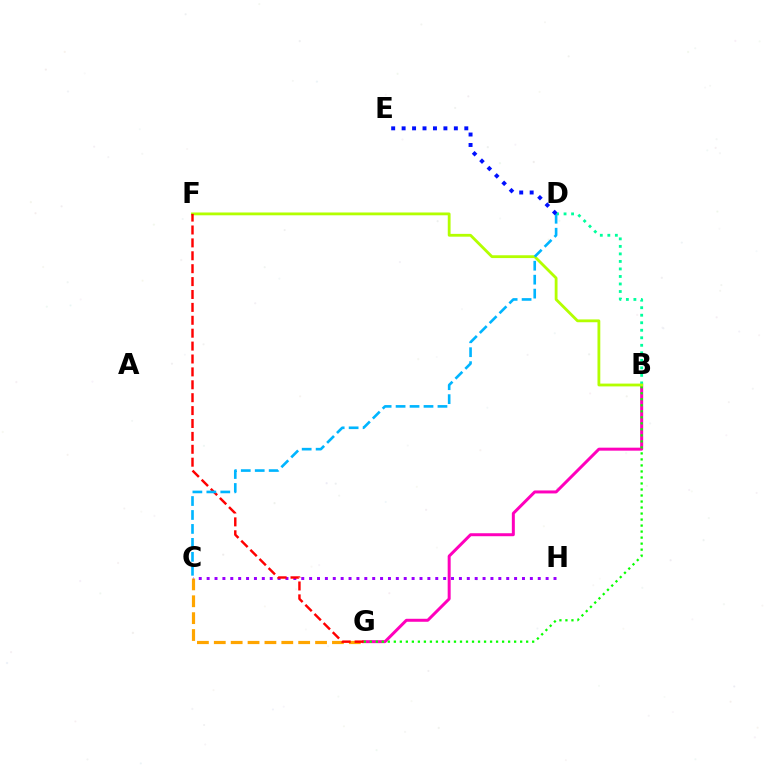{('C', 'G'): [{'color': '#ffa500', 'line_style': 'dashed', 'thickness': 2.29}], ('B', 'G'): [{'color': '#ff00bd', 'line_style': 'solid', 'thickness': 2.15}, {'color': '#08ff00', 'line_style': 'dotted', 'thickness': 1.63}], ('C', 'H'): [{'color': '#9b00ff', 'line_style': 'dotted', 'thickness': 2.14}], ('B', 'D'): [{'color': '#00ff9d', 'line_style': 'dotted', 'thickness': 2.04}], ('B', 'F'): [{'color': '#b3ff00', 'line_style': 'solid', 'thickness': 2.02}], ('F', 'G'): [{'color': '#ff0000', 'line_style': 'dashed', 'thickness': 1.75}], ('C', 'D'): [{'color': '#00b5ff', 'line_style': 'dashed', 'thickness': 1.9}], ('D', 'E'): [{'color': '#0010ff', 'line_style': 'dotted', 'thickness': 2.84}]}